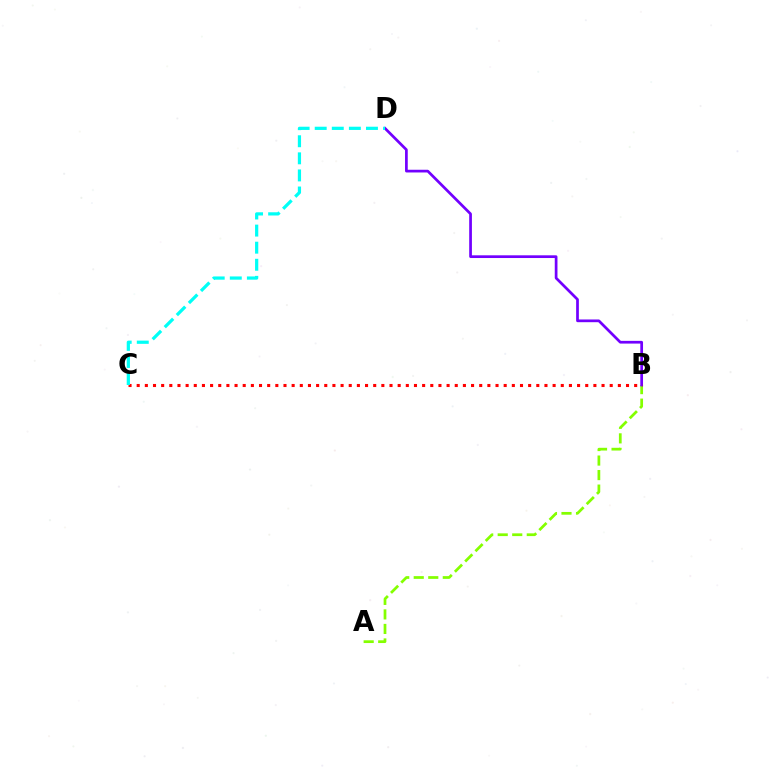{('A', 'B'): [{'color': '#84ff00', 'line_style': 'dashed', 'thickness': 1.97}], ('B', 'D'): [{'color': '#7200ff', 'line_style': 'solid', 'thickness': 1.96}], ('B', 'C'): [{'color': '#ff0000', 'line_style': 'dotted', 'thickness': 2.22}], ('C', 'D'): [{'color': '#00fff6', 'line_style': 'dashed', 'thickness': 2.32}]}